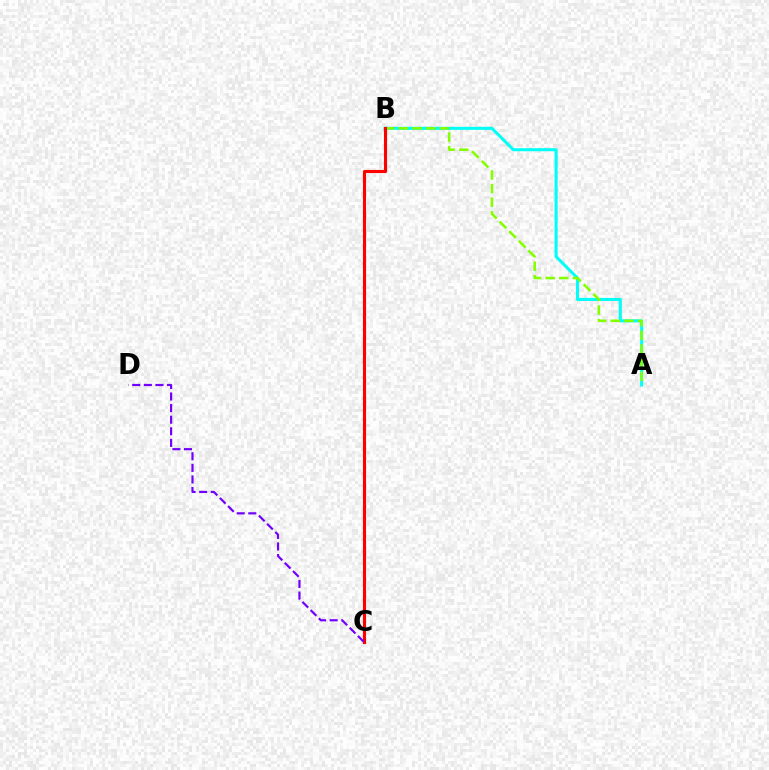{('A', 'B'): [{'color': '#00fff6', 'line_style': 'solid', 'thickness': 2.2}, {'color': '#84ff00', 'line_style': 'dashed', 'thickness': 1.85}], ('B', 'C'): [{'color': '#ff0000', 'line_style': 'solid', 'thickness': 2.24}], ('C', 'D'): [{'color': '#7200ff', 'line_style': 'dashed', 'thickness': 1.57}]}